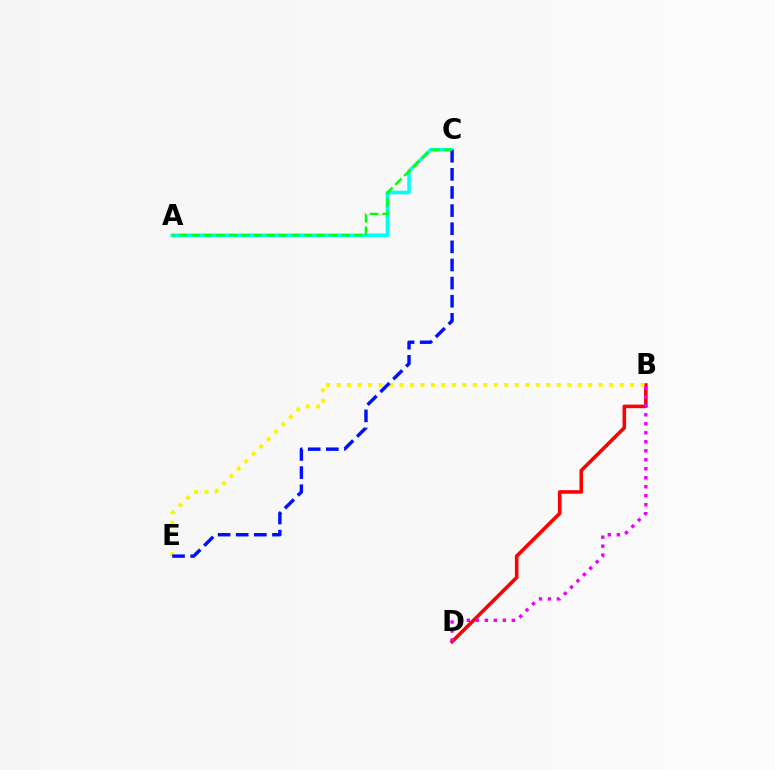{('B', 'D'): [{'color': '#ff0000', 'line_style': 'solid', 'thickness': 2.57}, {'color': '#ee00ff', 'line_style': 'dotted', 'thickness': 2.44}], ('A', 'C'): [{'color': '#00fff6', 'line_style': 'solid', 'thickness': 2.6}, {'color': '#08ff00', 'line_style': 'dashed', 'thickness': 1.7}], ('B', 'E'): [{'color': '#fcf500', 'line_style': 'dotted', 'thickness': 2.85}], ('C', 'E'): [{'color': '#0010ff', 'line_style': 'dashed', 'thickness': 2.46}]}